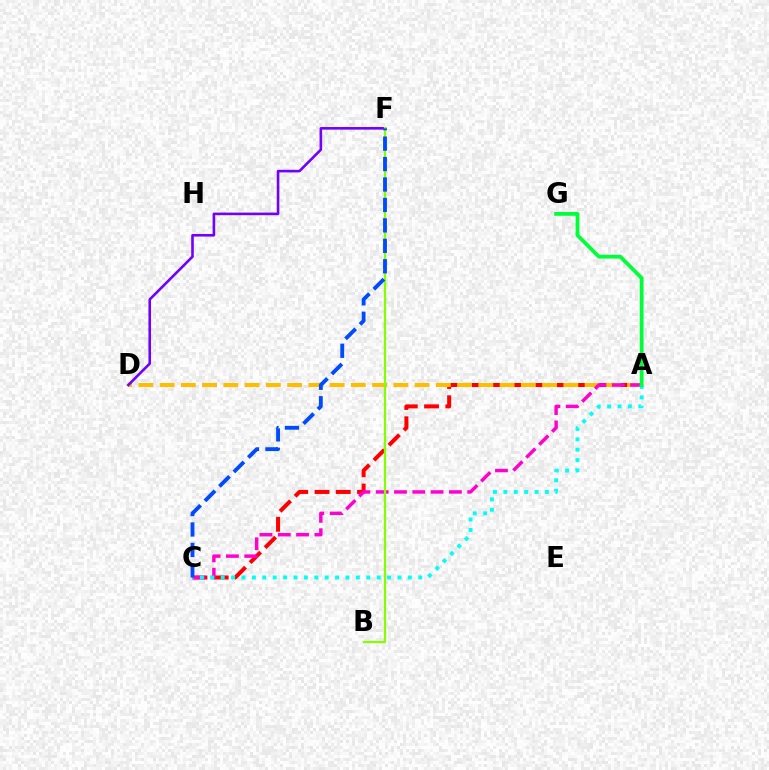{('A', 'C'): [{'color': '#ff0000', 'line_style': 'dashed', 'thickness': 2.89}, {'color': '#ff00cf', 'line_style': 'dashed', 'thickness': 2.49}, {'color': '#00fff6', 'line_style': 'dotted', 'thickness': 2.83}], ('A', 'D'): [{'color': '#ffbd00', 'line_style': 'dashed', 'thickness': 2.89}], ('D', 'F'): [{'color': '#7200ff', 'line_style': 'solid', 'thickness': 1.88}], ('B', 'F'): [{'color': '#84ff00', 'line_style': 'solid', 'thickness': 1.61}], ('A', 'G'): [{'color': '#00ff39', 'line_style': 'solid', 'thickness': 2.72}], ('C', 'F'): [{'color': '#004bff', 'line_style': 'dashed', 'thickness': 2.78}]}